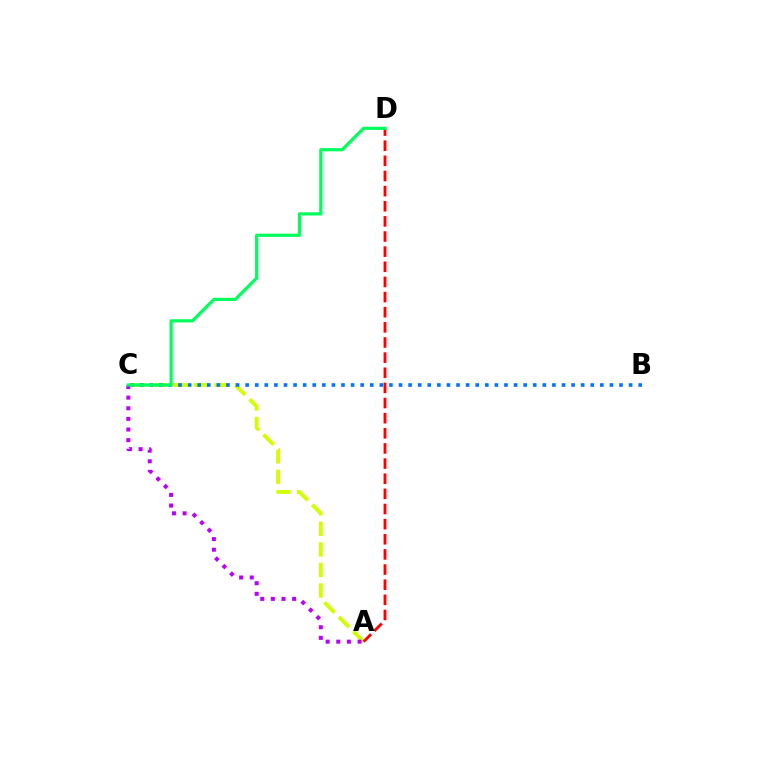{('A', 'C'): [{'color': '#d1ff00', 'line_style': 'dashed', 'thickness': 2.79}, {'color': '#b900ff', 'line_style': 'dotted', 'thickness': 2.89}], ('B', 'C'): [{'color': '#0074ff', 'line_style': 'dotted', 'thickness': 2.6}], ('A', 'D'): [{'color': '#ff0000', 'line_style': 'dashed', 'thickness': 2.06}], ('C', 'D'): [{'color': '#00ff5c', 'line_style': 'solid', 'thickness': 2.31}]}